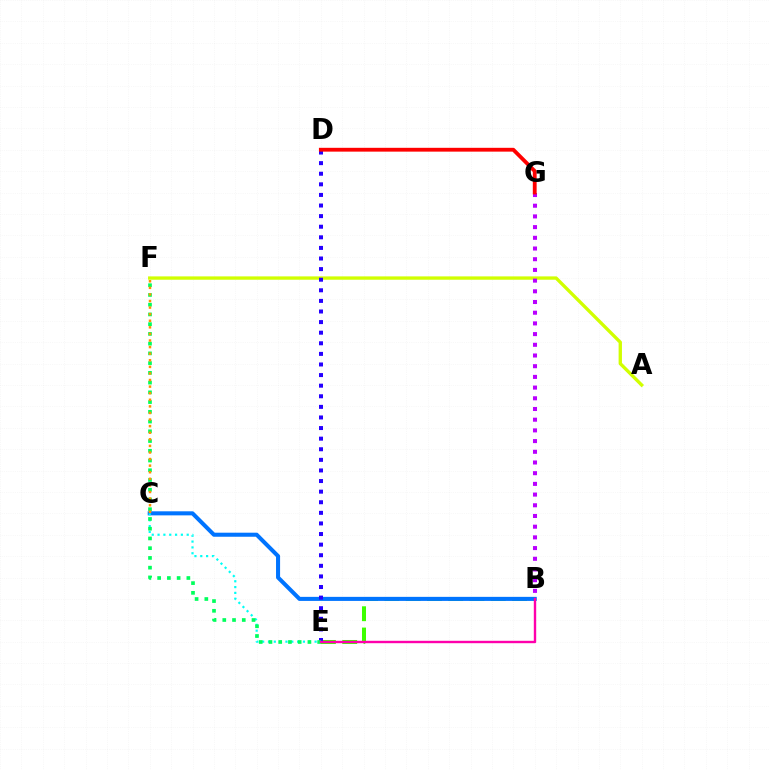{('B', 'E'): [{'color': '#3dff00', 'line_style': 'dashed', 'thickness': 2.89}, {'color': '#ff00ac', 'line_style': 'solid', 'thickness': 1.72}], ('A', 'F'): [{'color': '#d1ff00', 'line_style': 'solid', 'thickness': 2.4}], ('B', 'C'): [{'color': '#0074ff', 'line_style': 'solid', 'thickness': 2.92}], ('B', 'G'): [{'color': '#b900ff', 'line_style': 'dotted', 'thickness': 2.91}], ('D', 'E'): [{'color': '#2500ff', 'line_style': 'dotted', 'thickness': 2.88}], ('C', 'E'): [{'color': '#00fff6', 'line_style': 'dotted', 'thickness': 1.58}], ('D', 'G'): [{'color': '#ff0000', 'line_style': 'solid', 'thickness': 2.75}], ('E', 'F'): [{'color': '#00ff5c', 'line_style': 'dotted', 'thickness': 2.65}], ('C', 'F'): [{'color': '#ff9400', 'line_style': 'dotted', 'thickness': 1.79}]}